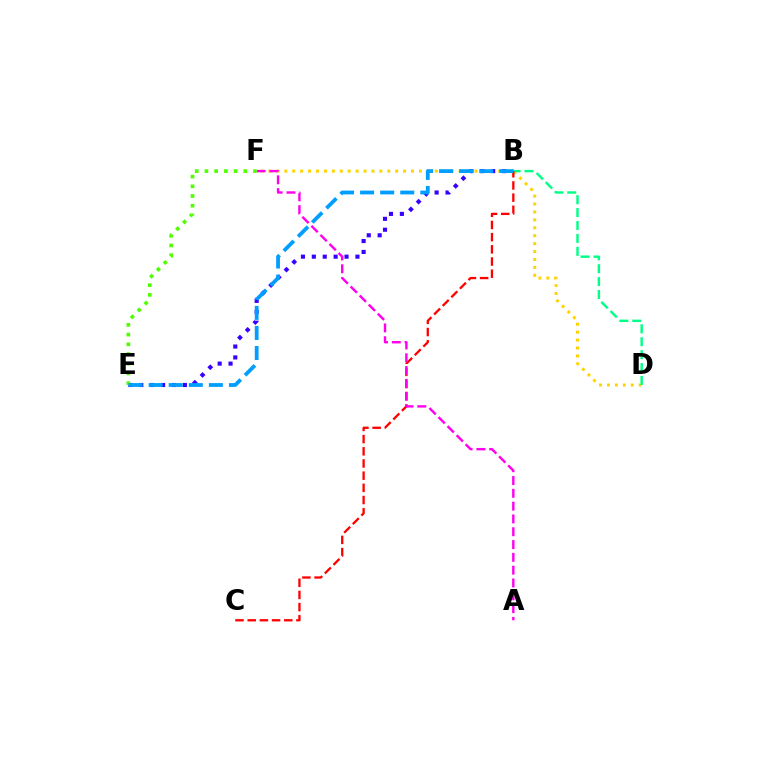{('D', 'F'): [{'color': '#ffd500', 'line_style': 'dotted', 'thickness': 2.15}], ('B', 'E'): [{'color': '#3700ff', 'line_style': 'dotted', 'thickness': 2.96}, {'color': '#009eff', 'line_style': 'dashed', 'thickness': 2.73}], ('B', 'D'): [{'color': '#00ff86', 'line_style': 'dashed', 'thickness': 1.75}], ('B', 'C'): [{'color': '#ff0000', 'line_style': 'dashed', 'thickness': 1.65}], ('A', 'F'): [{'color': '#ff00ed', 'line_style': 'dashed', 'thickness': 1.74}], ('E', 'F'): [{'color': '#4fff00', 'line_style': 'dotted', 'thickness': 2.64}]}